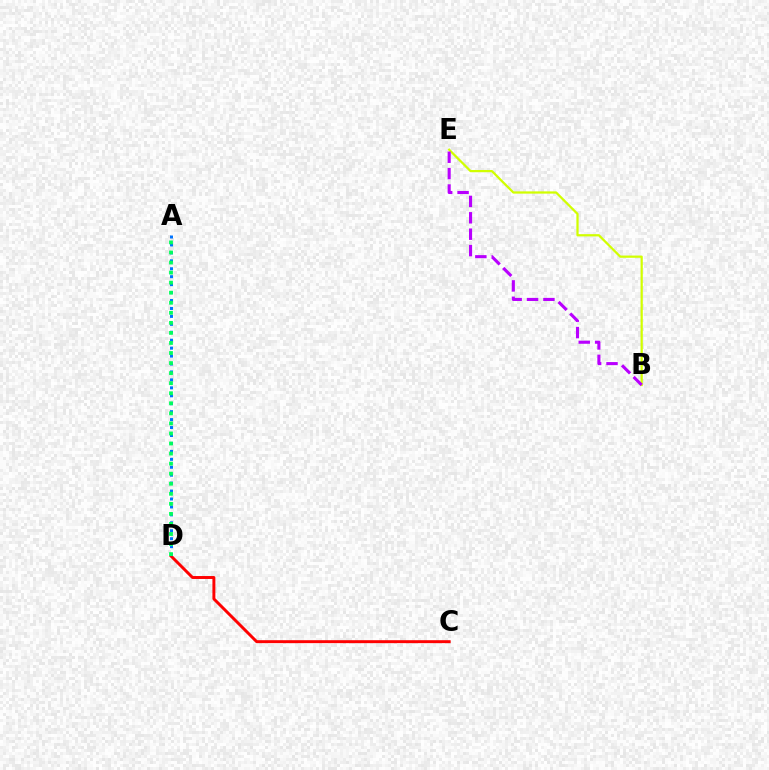{('C', 'D'): [{'color': '#ff0000', 'line_style': 'solid', 'thickness': 2.12}], ('A', 'D'): [{'color': '#0074ff', 'line_style': 'dotted', 'thickness': 2.16}, {'color': '#00ff5c', 'line_style': 'dotted', 'thickness': 2.73}], ('B', 'E'): [{'color': '#d1ff00', 'line_style': 'solid', 'thickness': 1.61}, {'color': '#b900ff', 'line_style': 'dashed', 'thickness': 2.23}]}